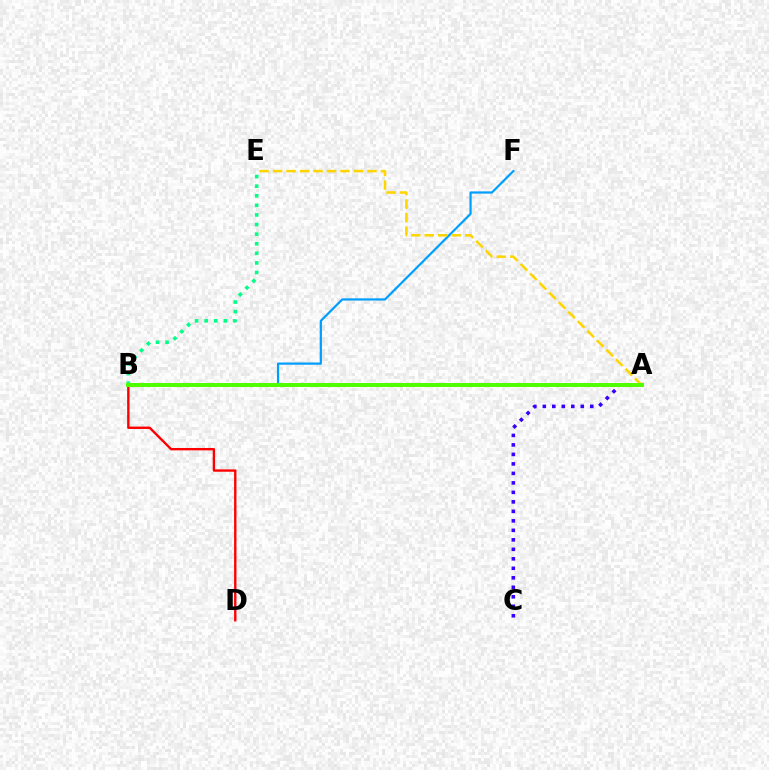{('B', 'F'): [{'color': '#009eff', 'line_style': 'solid', 'thickness': 1.6}], ('B', 'D'): [{'color': '#ff0000', 'line_style': 'solid', 'thickness': 1.71}], ('B', 'E'): [{'color': '#00ff86', 'line_style': 'dotted', 'thickness': 2.61}], ('A', 'C'): [{'color': '#3700ff', 'line_style': 'dotted', 'thickness': 2.58}], ('A', 'B'): [{'color': '#ff00ed', 'line_style': 'solid', 'thickness': 1.59}, {'color': '#4fff00', 'line_style': 'solid', 'thickness': 2.86}], ('A', 'E'): [{'color': '#ffd500', 'line_style': 'dashed', 'thickness': 1.83}]}